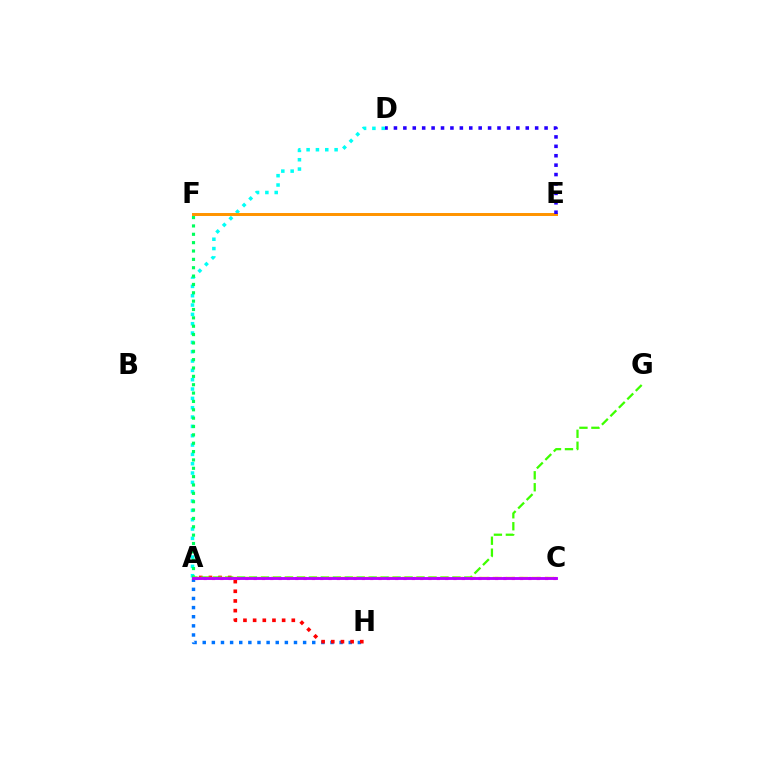{('A', 'H'): [{'color': '#0074ff', 'line_style': 'dotted', 'thickness': 2.48}, {'color': '#ff0000', 'line_style': 'dotted', 'thickness': 2.63}], ('A', 'C'): [{'color': '#ff00ac', 'line_style': 'dotted', 'thickness': 2.26}, {'color': '#d1ff00', 'line_style': 'dashed', 'thickness': 1.77}, {'color': '#b900ff', 'line_style': 'solid', 'thickness': 2.06}], ('A', 'D'): [{'color': '#00fff6', 'line_style': 'dotted', 'thickness': 2.54}], ('A', 'G'): [{'color': '#3dff00', 'line_style': 'dashed', 'thickness': 1.62}], ('A', 'F'): [{'color': '#00ff5c', 'line_style': 'dotted', 'thickness': 2.27}], ('E', 'F'): [{'color': '#ff9400', 'line_style': 'solid', 'thickness': 2.14}], ('D', 'E'): [{'color': '#2500ff', 'line_style': 'dotted', 'thickness': 2.56}]}